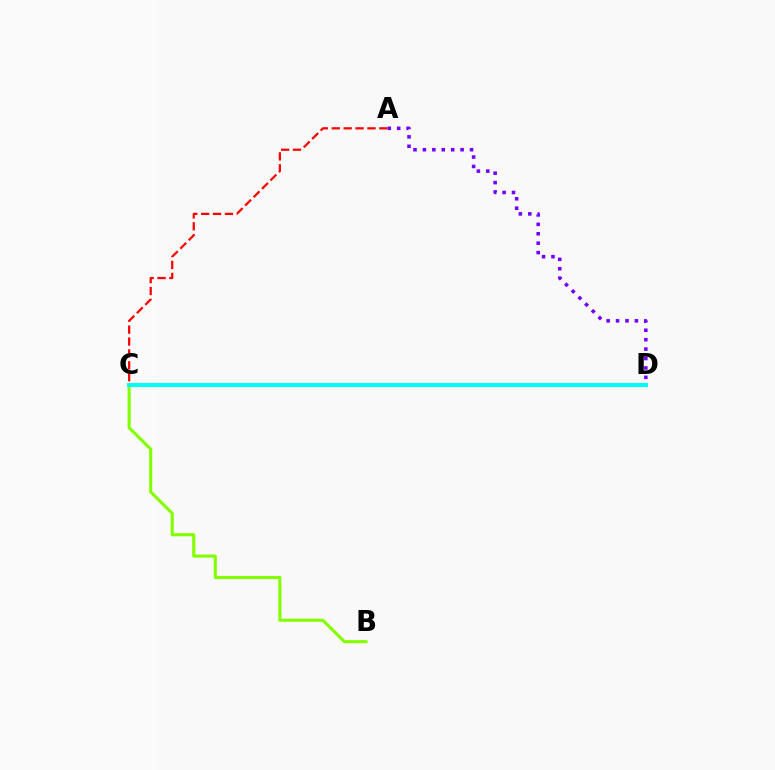{('B', 'C'): [{'color': '#84ff00', 'line_style': 'solid', 'thickness': 2.24}], ('A', 'D'): [{'color': '#7200ff', 'line_style': 'dotted', 'thickness': 2.56}], ('A', 'C'): [{'color': '#ff0000', 'line_style': 'dashed', 'thickness': 1.62}], ('C', 'D'): [{'color': '#00fff6', 'line_style': 'solid', 'thickness': 2.92}]}